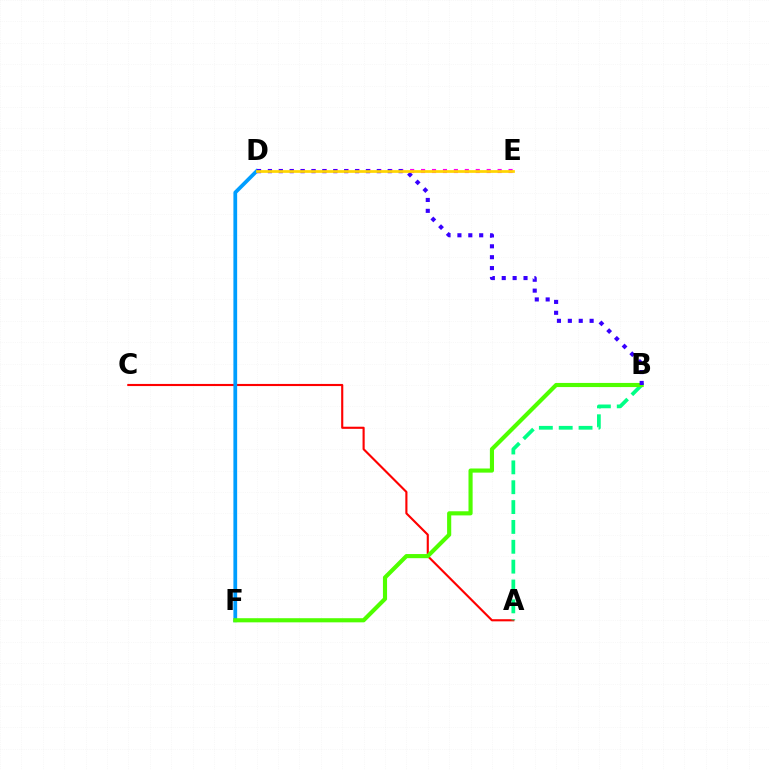{('A', 'C'): [{'color': '#ff0000', 'line_style': 'solid', 'thickness': 1.53}], ('D', 'E'): [{'color': '#ff00ed', 'line_style': 'dotted', 'thickness': 2.97}, {'color': '#ffd500', 'line_style': 'solid', 'thickness': 1.96}], ('D', 'F'): [{'color': '#009eff', 'line_style': 'solid', 'thickness': 2.7}], ('A', 'B'): [{'color': '#00ff86', 'line_style': 'dashed', 'thickness': 2.7}], ('B', 'F'): [{'color': '#4fff00', 'line_style': 'solid', 'thickness': 2.97}], ('B', 'D'): [{'color': '#3700ff', 'line_style': 'dotted', 'thickness': 2.96}]}